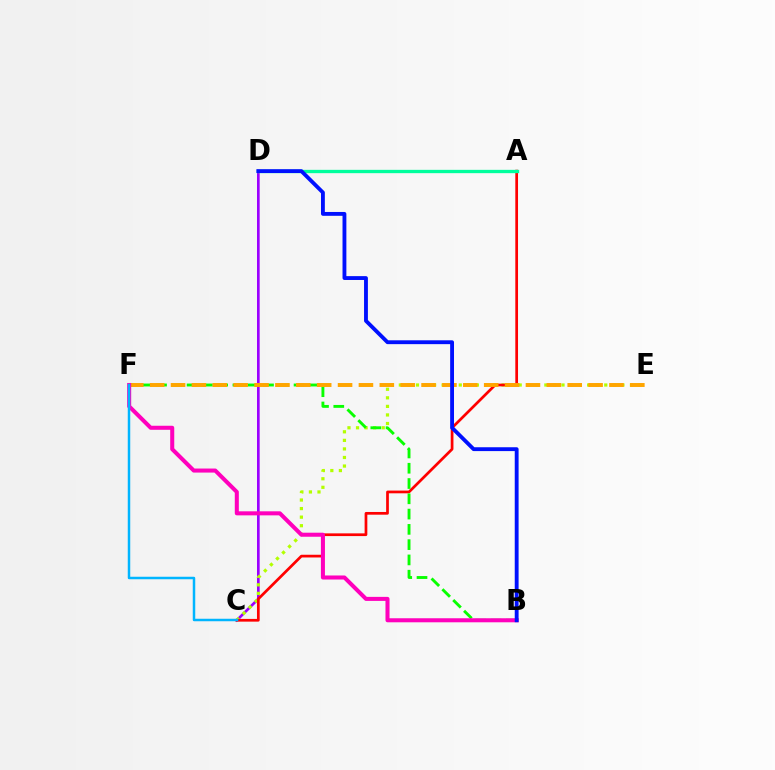{('C', 'D'): [{'color': '#9b00ff', 'line_style': 'solid', 'thickness': 1.93}], ('C', 'E'): [{'color': '#b3ff00', 'line_style': 'dotted', 'thickness': 2.33}], ('A', 'C'): [{'color': '#ff0000', 'line_style': 'solid', 'thickness': 1.96}], ('B', 'F'): [{'color': '#08ff00', 'line_style': 'dashed', 'thickness': 2.08}, {'color': '#ff00bd', 'line_style': 'solid', 'thickness': 2.91}], ('E', 'F'): [{'color': '#ffa500', 'line_style': 'dashed', 'thickness': 2.84}], ('A', 'D'): [{'color': '#00ff9d', 'line_style': 'solid', 'thickness': 2.39}], ('C', 'F'): [{'color': '#00b5ff', 'line_style': 'solid', 'thickness': 1.79}], ('B', 'D'): [{'color': '#0010ff', 'line_style': 'solid', 'thickness': 2.77}]}